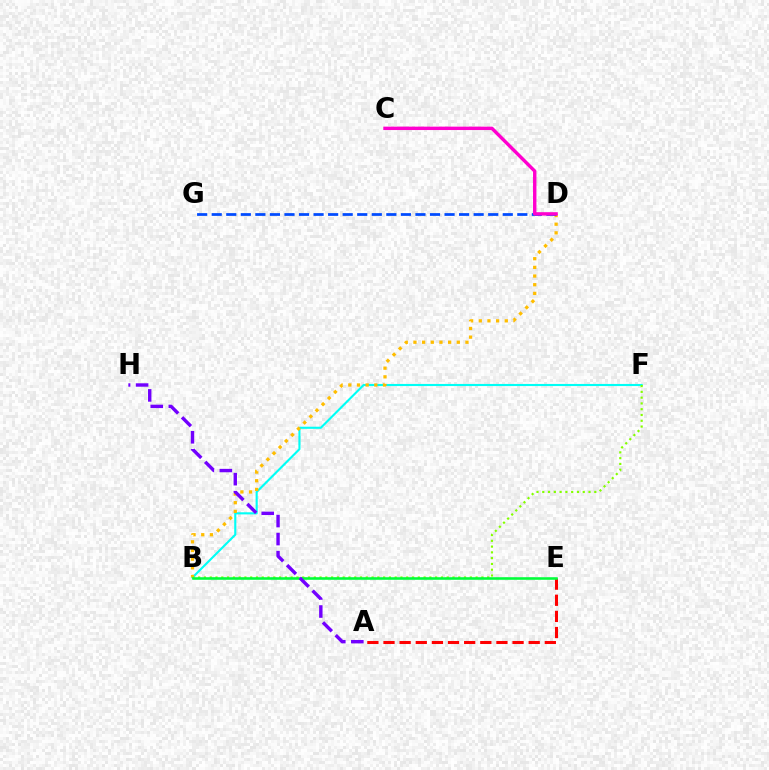{('B', 'F'): [{'color': '#00fff6', 'line_style': 'solid', 'thickness': 1.52}, {'color': '#84ff00', 'line_style': 'dotted', 'thickness': 1.57}], ('A', 'E'): [{'color': '#ff0000', 'line_style': 'dashed', 'thickness': 2.19}], ('B', 'D'): [{'color': '#ffbd00', 'line_style': 'dotted', 'thickness': 2.36}], ('B', 'E'): [{'color': '#00ff39', 'line_style': 'solid', 'thickness': 1.86}], ('D', 'G'): [{'color': '#004bff', 'line_style': 'dashed', 'thickness': 1.98}], ('A', 'H'): [{'color': '#7200ff', 'line_style': 'dashed', 'thickness': 2.45}], ('C', 'D'): [{'color': '#ff00cf', 'line_style': 'solid', 'thickness': 2.45}]}